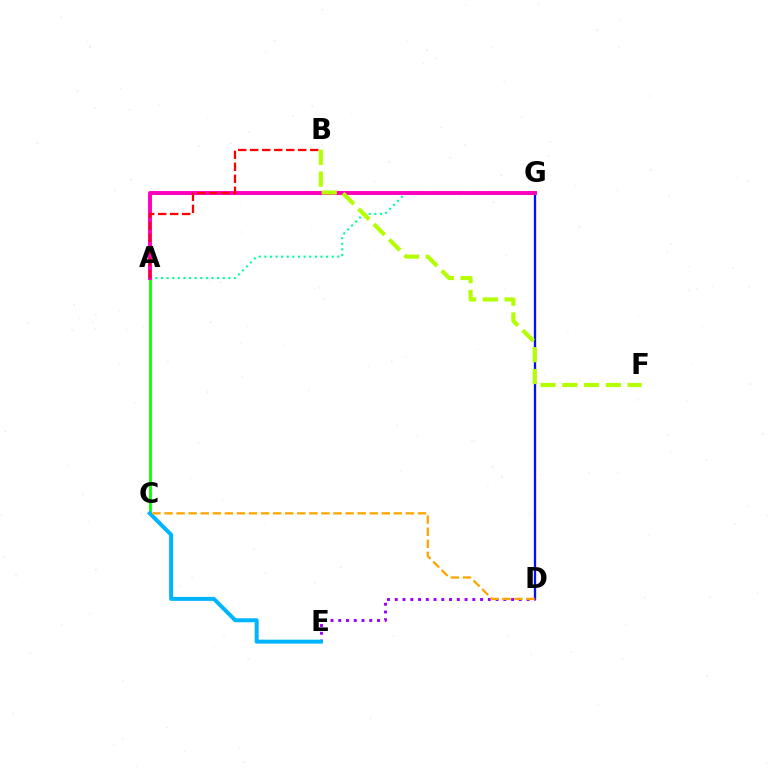{('D', 'G'): [{'color': '#0010ff', 'line_style': 'solid', 'thickness': 1.66}], ('A', 'G'): [{'color': '#00ff9d', 'line_style': 'dotted', 'thickness': 1.52}, {'color': '#ff00bd', 'line_style': 'solid', 'thickness': 2.83}], ('A', 'C'): [{'color': '#08ff00', 'line_style': 'solid', 'thickness': 1.99}], ('D', 'E'): [{'color': '#9b00ff', 'line_style': 'dotted', 'thickness': 2.11}], ('A', 'B'): [{'color': '#ff0000', 'line_style': 'dashed', 'thickness': 1.63}], ('C', 'E'): [{'color': '#00b5ff', 'line_style': 'solid', 'thickness': 2.87}], ('C', 'D'): [{'color': '#ffa500', 'line_style': 'dashed', 'thickness': 1.64}], ('B', 'F'): [{'color': '#b3ff00', 'line_style': 'dashed', 'thickness': 2.96}]}